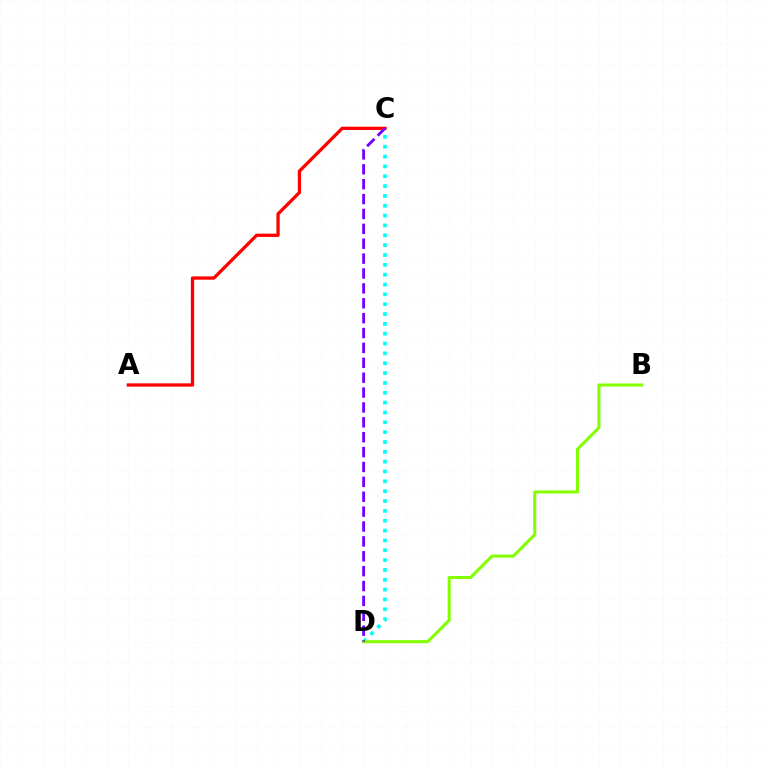{('C', 'D'): [{'color': '#00fff6', 'line_style': 'dotted', 'thickness': 2.67}, {'color': '#7200ff', 'line_style': 'dashed', 'thickness': 2.02}], ('B', 'D'): [{'color': '#84ff00', 'line_style': 'solid', 'thickness': 2.2}], ('A', 'C'): [{'color': '#ff0000', 'line_style': 'solid', 'thickness': 2.37}]}